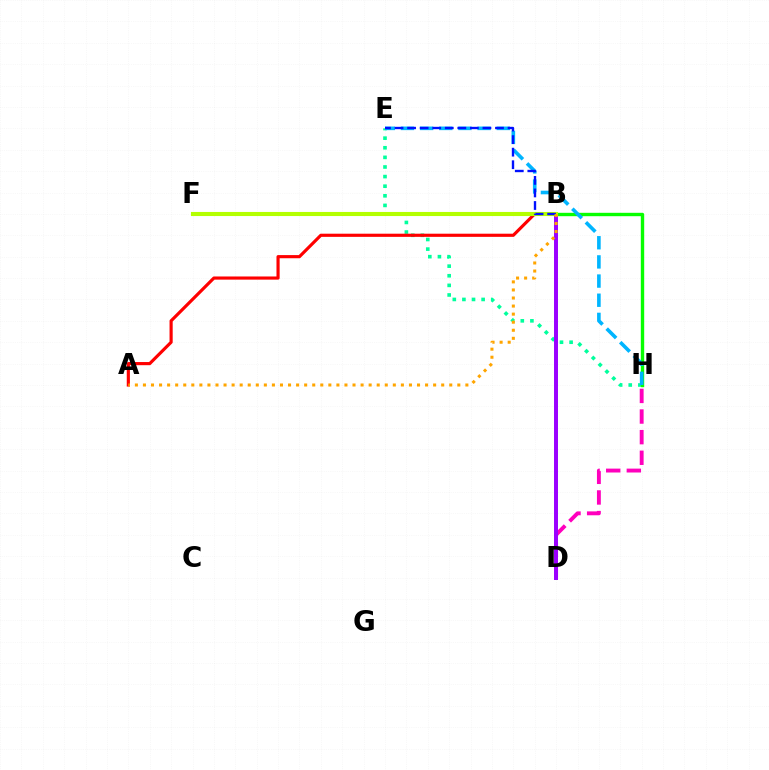{('E', 'H'): [{'color': '#00ff9d', 'line_style': 'dotted', 'thickness': 2.61}, {'color': '#00b5ff', 'line_style': 'dashed', 'thickness': 2.6}], ('B', 'H'): [{'color': '#08ff00', 'line_style': 'solid', 'thickness': 2.43}], ('A', 'B'): [{'color': '#ff0000', 'line_style': 'solid', 'thickness': 2.27}, {'color': '#ffa500', 'line_style': 'dotted', 'thickness': 2.19}], ('D', 'H'): [{'color': '#ff00bd', 'line_style': 'dashed', 'thickness': 2.8}], ('B', 'D'): [{'color': '#9b00ff', 'line_style': 'solid', 'thickness': 2.86}], ('B', 'F'): [{'color': '#b3ff00', 'line_style': 'solid', 'thickness': 2.95}], ('B', 'E'): [{'color': '#0010ff', 'line_style': 'dashed', 'thickness': 1.71}]}